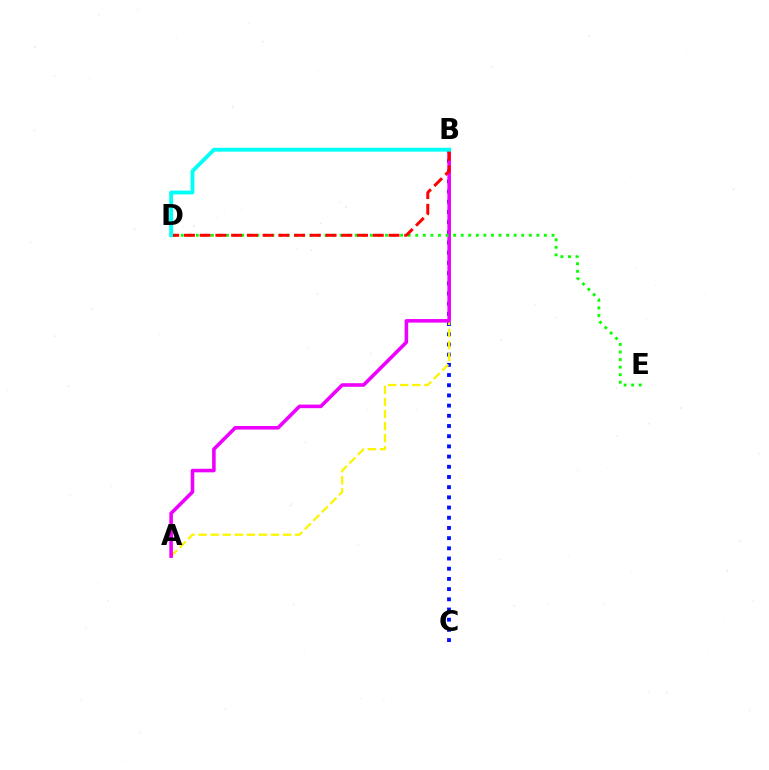{('B', 'C'): [{'color': '#0010ff', 'line_style': 'dotted', 'thickness': 2.77}], ('A', 'B'): [{'color': '#fcf500', 'line_style': 'dashed', 'thickness': 1.64}, {'color': '#ee00ff', 'line_style': 'solid', 'thickness': 2.57}], ('D', 'E'): [{'color': '#08ff00', 'line_style': 'dotted', 'thickness': 2.06}], ('B', 'D'): [{'color': '#ff0000', 'line_style': 'dashed', 'thickness': 2.14}, {'color': '#00fff6', 'line_style': 'solid', 'thickness': 2.75}]}